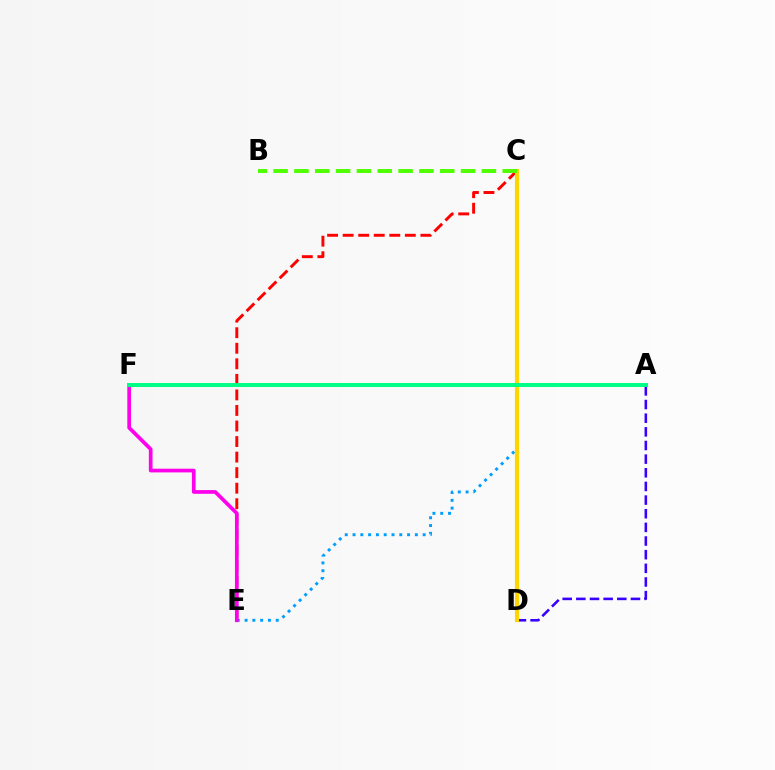{('C', 'E'): [{'color': '#ff0000', 'line_style': 'dashed', 'thickness': 2.11}, {'color': '#009eff', 'line_style': 'dotted', 'thickness': 2.12}], ('A', 'D'): [{'color': '#3700ff', 'line_style': 'dashed', 'thickness': 1.85}], ('E', 'F'): [{'color': '#ff00ed', 'line_style': 'solid', 'thickness': 2.66}], ('C', 'D'): [{'color': '#ffd500', 'line_style': 'solid', 'thickness': 3.0}], ('A', 'F'): [{'color': '#00ff86', 'line_style': 'solid', 'thickness': 2.86}], ('B', 'C'): [{'color': '#4fff00', 'line_style': 'dashed', 'thickness': 2.83}]}